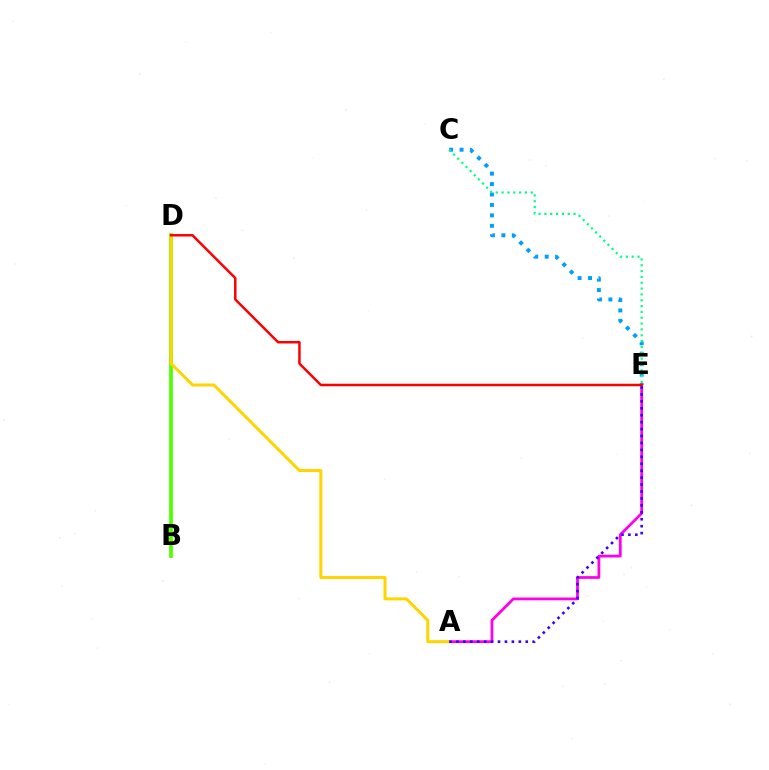{('B', 'D'): [{'color': '#4fff00', 'line_style': 'solid', 'thickness': 2.69}], ('C', 'E'): [{'color': '#009eff', 'line_style': 'dotted', 'thickness': 2.84}, {'color': '#00ff86', 'line_style': 'dotted', 'thickness': 1.59}], ('A', 'E'): [{'color': '#ff00ed', 'line_style': 'solid', 'thickness': 2.0}, {'color': '#3700ff', 'line_style': 'dotted', 'thickness': 1.88}], ('A', 'D'): [{'color': '#ffd500', 'line_style': 'solid', 'thickness': 2.16}], ('D', 'E'): [{'color': '#ff0000', 'line_style': 'solid', 'thickness': 1.8}]}